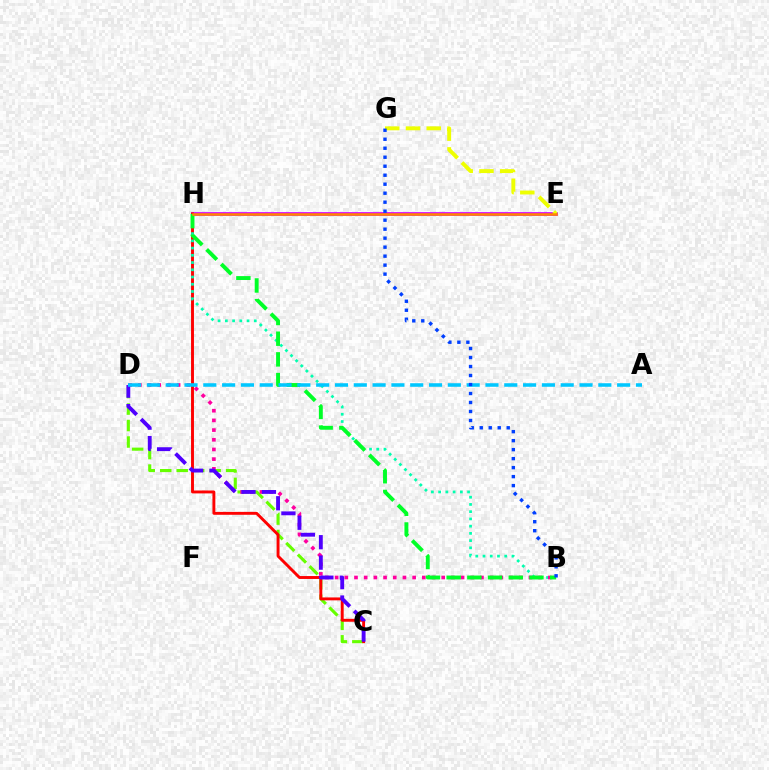{('E', 'H'): [{'color': '#d600ff', 'line_style': 'solid', 'thickness': 2.68}, {'color': '#ff8800', 'line_style': 'solid', 'thickness': 1.81}], ('C', 'D'): [{'color': '#66ff00', 'line_style': 'dashed', 'thickness': 2.24}, {'color': '#4f00ff', 'line_style': 'dashed', 'thickness': 2.78}], ('C', 'H'): [{'color': '#ff0000', 'line_style': 'solid', 'thickness': 2.09}], ('B', 'H'): [{'color': '#00ffaf', 'line_style': 'dotted', 'thickness': 1.97}, {'color': '#00ff27', 'line_style': 'dashed', 'thickness': 2.81}], ('B', 'D'): [{'color': '#ff00a0', 'line_style': 'dotted', 'thickness': 2.63}], ('E', 'G'): [{'color': '#eeff00', 'line_style': 'dashed', 'thickness': 2.82}], ('A', 'D'): [{'color': '#00c7ff', 'line_style': 'dashed', 'thickness': 2.56}], ('B', 'G'): [{'color': '#003fff', 'line_style': 'dotted', 'thickness': 2.44}]}